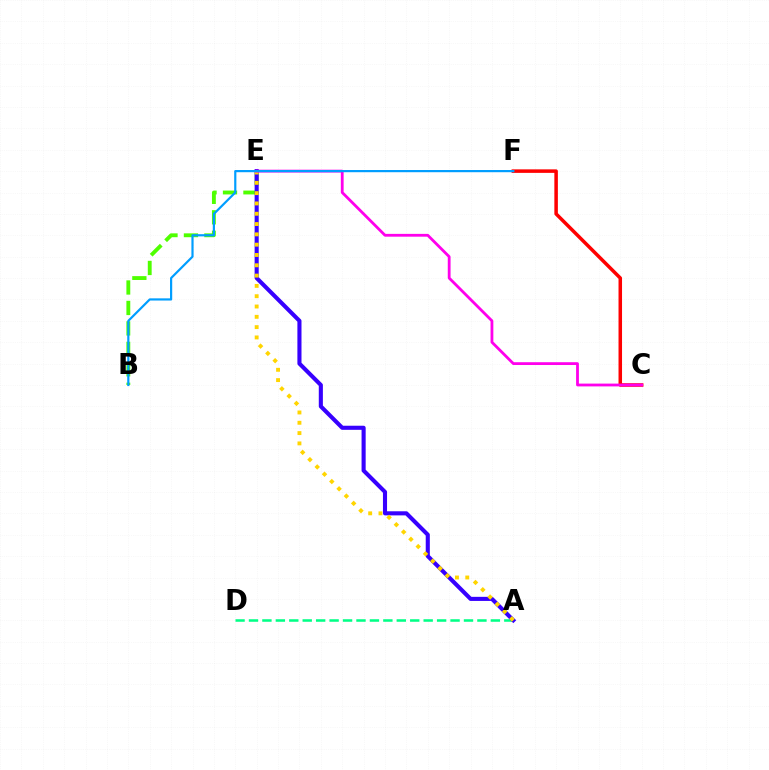{('A', 'D'): [{'color': '#00ff86', 'line_style': 'dashed', 'thickness': 1.83}], ('B', 'E'): [{'color': '#4fff00', 'line_style': 'dashed', 'thickness': 2.78}], ('C', 'F'): [{'color': '#ff0000', 'line_style': 'solid', 'thickness': 2.53}], ('A', 'E'): [{'color': '#3700ff', 'line_style': 'solid', 'thickness': 2.95}, {'color': '#ffd500', 'line_style': 'dotted', 'thickness': 2.8}], ('C', 'E'): [{'color': '#ff00ed', 'line_style': 'solid', 'thickness': 2.02}], ('B', 'F'): [{'color': '#009eff', 'line_style': 'solid', 'thickness': 1.58}]}